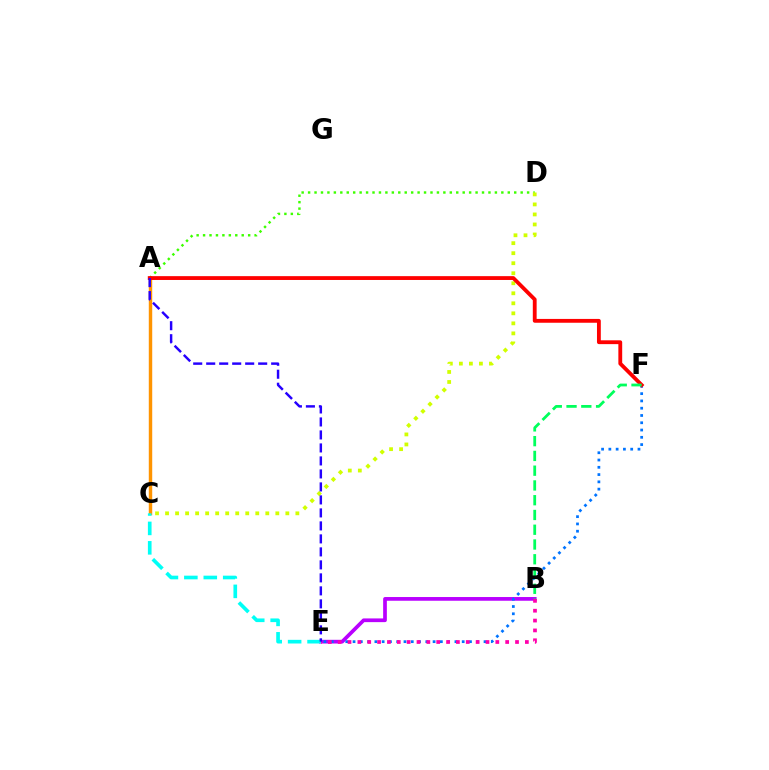{('A', 'C'): [{'color': '#ff9400', 'line_style': 'solid', 'thickness': 2.47}], ('A', 'D'): [{'color': '#3dff00', 'line_style': 'dotted', 'thickness': 1.75}], ('B', 'E'): [{'color': '#b900ff', 'line_style': 'solid', 'thickness': 2.67}, {'color': '#ff00ac', 'line_style': 'dotted', 'thickness': 2.68}], ('E', 'F'): [{'color': '#0074ff', 'line_style': 'dotted', 'thickness': 1.98}], ('C', 'D'): [{'color': '#d1ff00', 'line_style': 'dotted', 'thickness': 2.72}], ('A', 'F'): [{'color': '#ff0000', 'line_style': 'solid', 'thickness': 2.75}], ('B', 'F'): [{'color': '#00ff5c', 'line_style': 'dashed', 'thickness': 2.01}], ('C', 'E'): [{'color': '#00fff6', 'line_style': 'dashed', 'thickness': 2.64}], ('A', 'E'): [{'color': '#2500ff', 'line_style': 'dashed', 'thickness': 1.77}]}